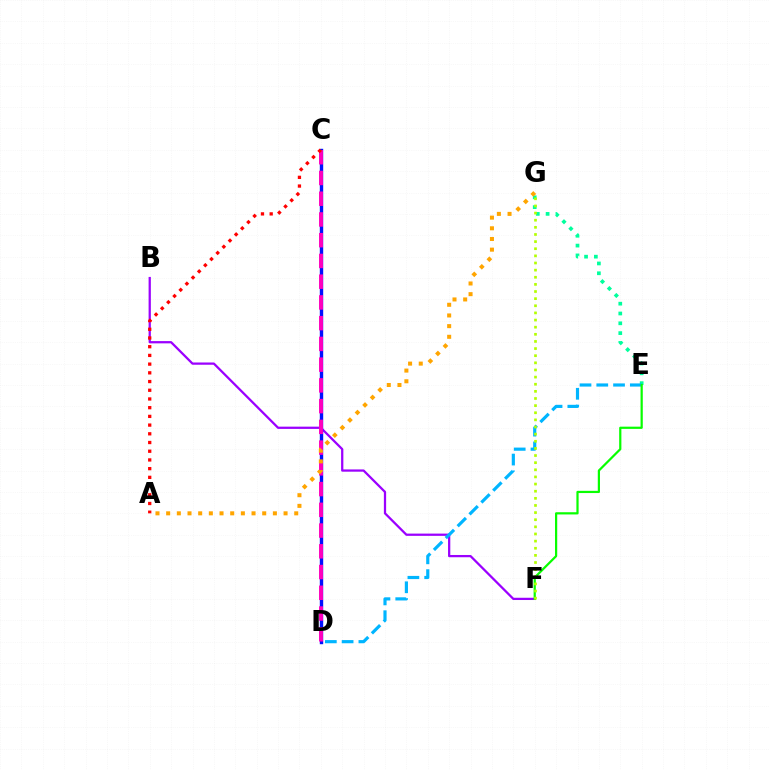{('E', 'G'): [{'color': '#00ff9d', 'line_style': 'dotted', 'thickness': 2.67}], ('B', 'F'): [{'color': '#9b00ff', 'line_style': 'solid', 'thickness': 1.62}], ('C', 'D'): [{'color': '#0010ff', 'line_style': 'solid', 'thickness': 2.44}, {'color': '#ff00bd', 'line_style': 'dashed', 'thickness': 2.82}], ('D', 'E'): [{'color': '#00b5ff', 'line_style': 'dashed', 'thickness': 2.28}], ('A', 'G'): [{'color': '#ffa500', 'line_style': 'dotted', 'thickness': 2.9}], ('E', 'F'): [{'color': '#08ff00', 'line_style': 'solid', 'thickness': 1.6}], ('A', 'C'): [{'color': '#ff0000', 'line_style': 'dotted', 'thickness': 2.37}], ('F', 'G'): [{'color': '#b3ff00', 'line_style': 'dotted', 'thickness': 1.94}]}